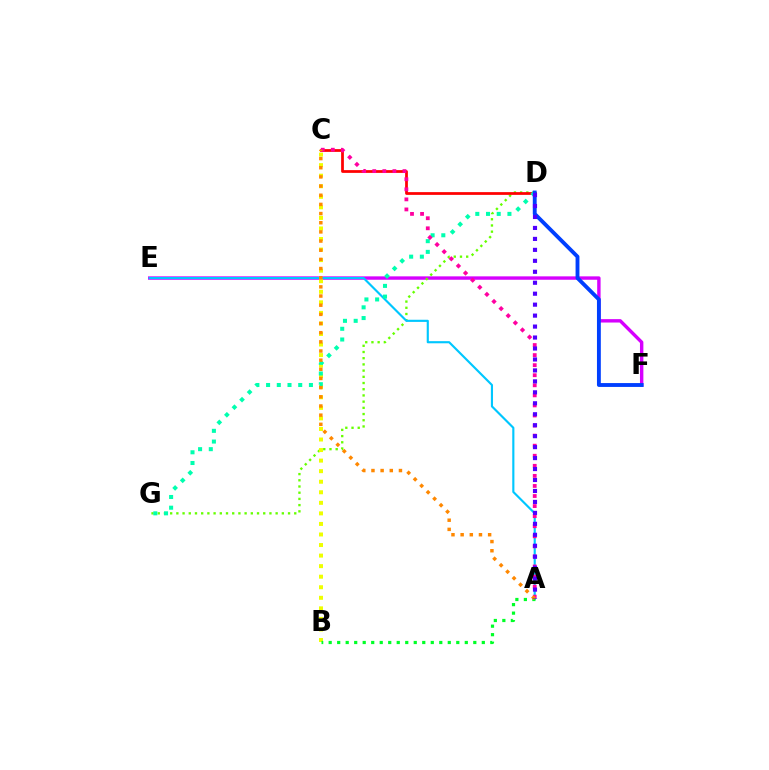{('E', 'F'): [{'color': '#d600ff', 'line_style': 'solid', 'thickness': 2.45}], ('D', 'G'): [{'color': '#66ff00', 'line_style': 'dotted', 'thickness': 1.69}, {'color': '#00ffaf', 'line_style': 'dotted', 'thickness': 2.91}], ('A', 'E'): [{'color': '#00c7ff', 'line_style': 'solid', 'thickness': 1.54}], ('C', 'D'): [{'color': '#ff0000', 'line_style': 'solid', 'thickness': 1.98}], ('B', 'C'): [{'color': '#eeff00', 'line_style': 'dotted', 'thickness': 2.87}], ('A', 'C'): [{'color': '#ff00a0', 'line_style': 'dotted', 'thickness': 2.73}, {'color': '#ff8800', 'line_style': 'dotted', 'thickness': 2.49}], ('D', 'F'): [{'color': '#003fff', 'line_style': 'solid', 'thickness': 2.78}], ('A', 'B'): [{'color': '#00ff27', 'line_style': 'dotted', 'thickness': 2.31}], ('A', 'D'): [{'color': '#4f00ff', 'line_style': 'dotted', 'thickness': 2.98}]}